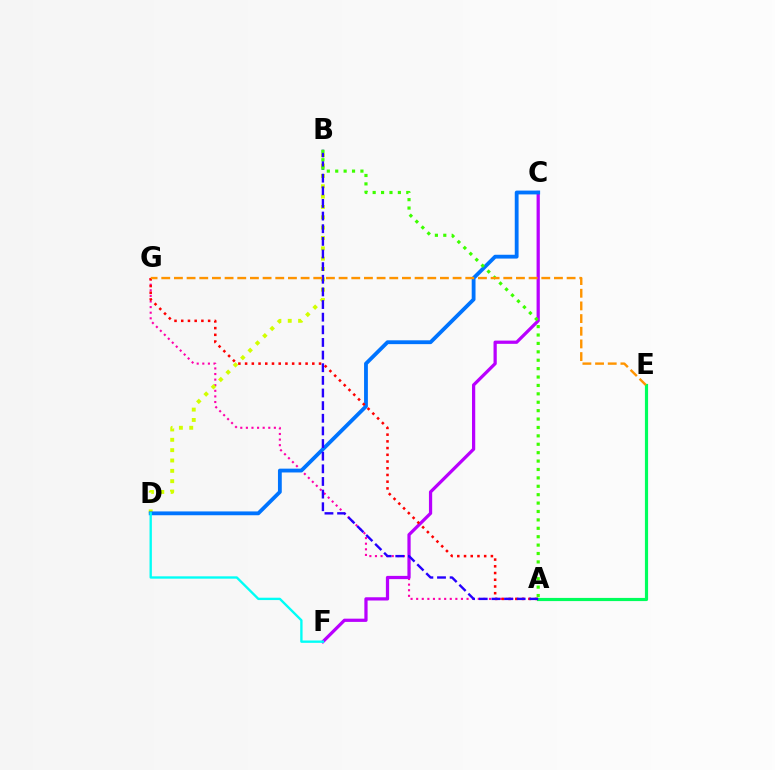{('A', 'E'): [{'color': '#00ff5c', 'line_style': 'solid', 'thickness': 2.28}], ('A', 'G'): [{'color': '#ff00ac', 'line_style': 'dotted', 'thickness': 1.52}, {'color': '#ff0000', 'line_style': 'dotted', 'thickness': 1.83}], ('C', 'F'): [{'color': '#b900ff', 'line_style': 'solid', 'thickness': 2.33}], ('B', 'D'): [{'color': '#d1ff00', 'line_style': 'dotted', 'thickness': 2.81}], ('C', 'D'): [{'color': '#0074ff', 'line_style': 'solid', 'thickness': 2.75}], ('D', 'F'): [{'color': '#00fff6', 'line_style': 'solid', 'thickness': 1.69}], ('A', 'B'): [{'color': '#2500ff', 'line_style': 'dashed', 'thickness': 1.72}, {'color': '#3dff00', 'line_style': 'dotted', 'thickness': 2.28}], ('E', 'G'): [{'color': '#ff9400', 'line_style': 'dashed', 'thickness': 1.72}]}